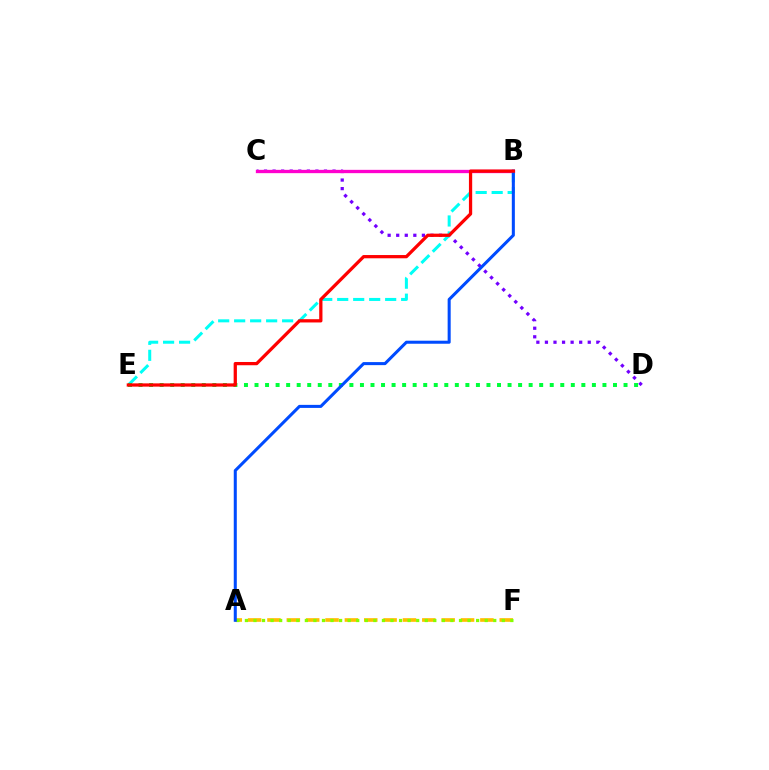{('A', 'F'): [{'color': '#ffbd00', 'line_style': 'dashed', 'thickness': 2.63}, {'color': '#84ff00', 'line_style': 'dotted', 'thickness': 2.33}], ('C', 'D'): [{'color': '#7200ff', 'line_style': 'dotted', 'thickness': 2.33}], ('B', 'C'): [{'color': '#ff00cf', 'line_style': 'solid', 'thickness': 2.38}], ('B', 'E'): [{'color': '#00fff6', 'line_style': 'dashed', 'thickness': 2.17}, {'color': '#ff0000', 'line_style': 'solid', 'thickness': 2.34}], ('D', 'E'): [{'color': '#00ff39', 'line_style': 'dotted', 'thickness': 2.86}], ('A', 'B'): [{'color': '#004bff', 'line_style': 'solid', 'thickness': 2.19}]}